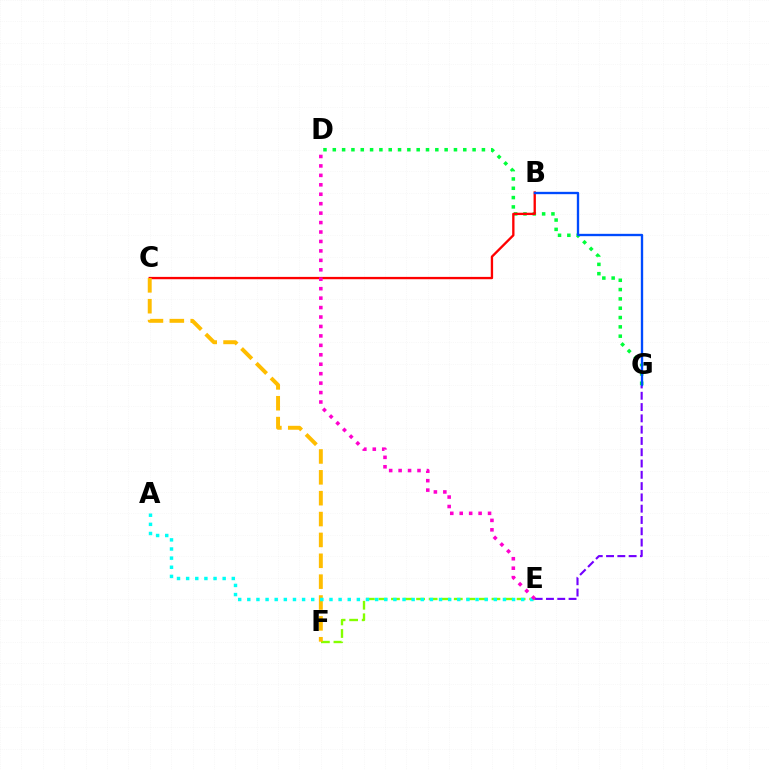{('D', 'G'): [{'color': '#00ff39', 'line_style': 'dotted', 'thickness': 2.53}], ('B', 'C'): [{'color': '#ff0000', 'line_style': 'solid', 'thickness': 1.68}], ('E', 'F'): [{'color': '#84ff00', 'line_style': 'dashed', 'thickness': 1.71}], ('E', 'G'): [{'color': '#7200ff', 'line_style': 'dashed', 'thickness': 1.53}], ('C', 'F'): [{'color': '#ffbd00', 'line_style': 'dashed', 'thickness': 2.83}], ('B', 'G'): [{'color': '#004bff', 'line_style': 'solid', 'thickness': 1.69}], ('A', 'E'): [{'color': '#00fff6', 'line_style': 'dotted', 'thickness': 2.48}], ('D', 'E'): [{'color': '#ff00cf', 'line_style': 'dotted', 'thickness': 2.57}]}